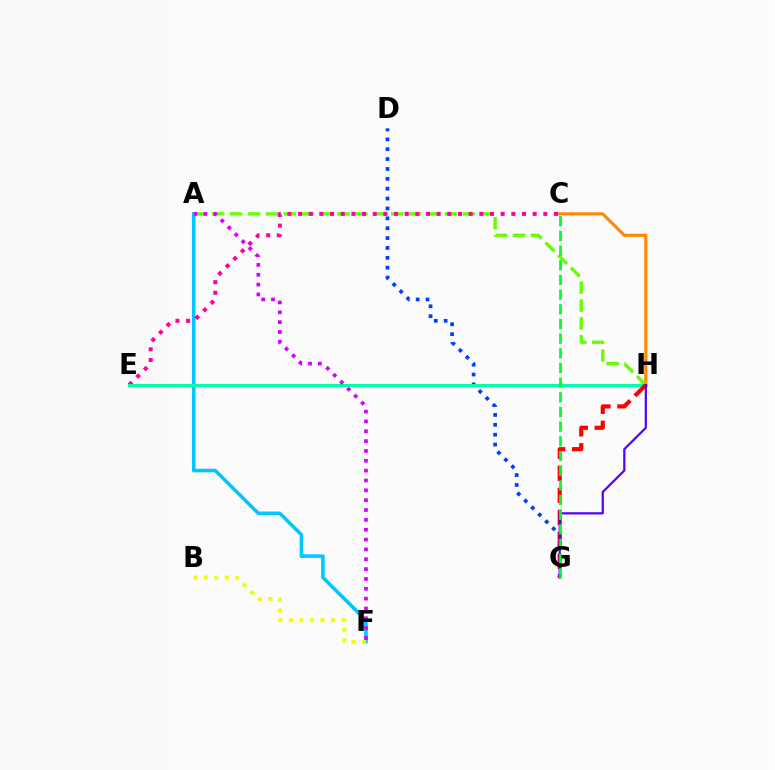{('A', 'F'): [{'color': '#00c7ff', 'line_style': 'solid', 'thickness': 2.58}, {'color': '#d600ff', 'line_style': 'dotted', 'thickness': 2.67}], ('D', 'G'): [{'color': '#003fff', 'line_style': 'dotted', 'thickness': 2.68}], ('C', 'H'): [{'color': '#ff8800', 'line_style': 'solid', 'thickness': 2.26}], ('A', 'H'): [{'color': '#66ff00', 'line_style': 'dashed', 'thickness': 2.43}], ('C', 'E'): [{'color': '#ff00a0', 'line_style': 'dotted', 'thickness': 2.9}], ('E', 'H'): [{'color': '#00ffaf', 'line_style': 'solid', 'thickness': 2.17}], ('B', 'F'): [{'color': '#eeff00', 'line_style': 'dotted', 'thickness': 2.85}], ('G', 'H'): [{'color': '#ff0000', 'line_style': 'dashed', 'thickness': 2.99}, {'color': '#4f00ff', 'line_style': 'solid', 'thickness': 1.59}], ('C', 'G'): [{'color': '#00ff27', 'line_style': 'dashed', 'thickness': 1.99}]}